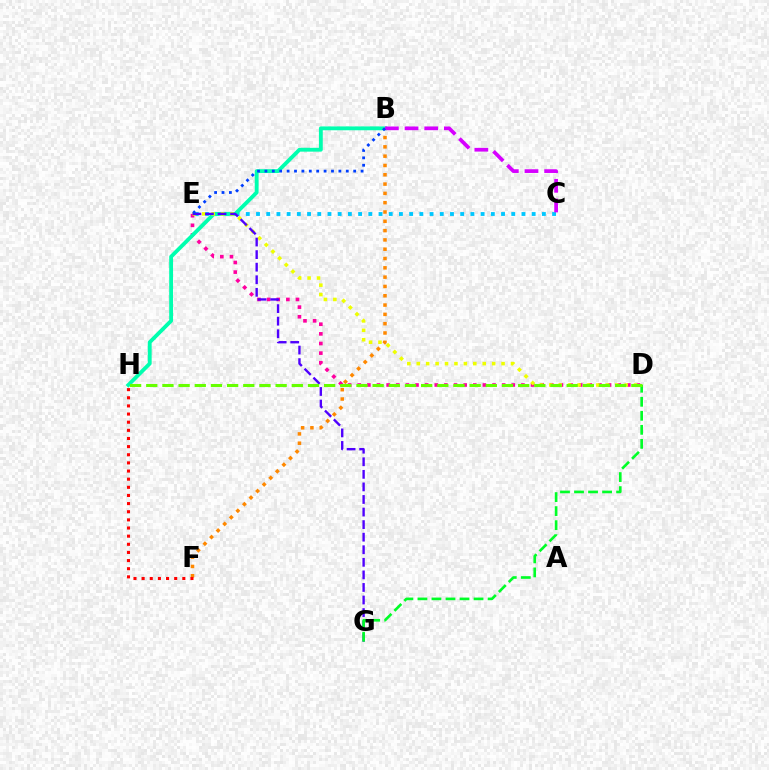{('C', 'E'): [{'color': '#00c7ff', 'line_style': 'dotted', 'thickness': 2.77}], ('D', 'E'): [{'color': '#ff00a0', 'line_style': 'dotted', 'thickness': 2.62}, {'color': '#eeff00', 'line_style': 'dotted', 'thickness': 2.56}], ('B', 'H'): [{'color': '#00ffaf', 'line_style': 'solid', 'thickness': 2.77}], ('B', 'F'): [{'color': '#ff8800', 'line_style': 'dotted', 'thickness': 2.53}], ('E', 'G'): [{'color': '#4f00ff', 'line_style': 'dashed', 'thickness': 1.71}], ('B', 'C'): [{'color': '#d600ff', 'line_style': 'dashed', 'thickness': 2.67}], ('B', 'E'): [{'color': '#003fff', 'line_style': 'dotted', 'thickness': 2.01}], ('D', 'G'): [{'color': '#00ff27', 'line_style': 'dashed', 'thickness': 1.91}], ('F', 'H'): [{'color': '#ff0000', 'line_style': 'dotted', 'thickness': 2.21}], ('D', 'H'): [{'color': '#66ff00', 'line_style': 'dashed', 'thickness': 2.2}]}